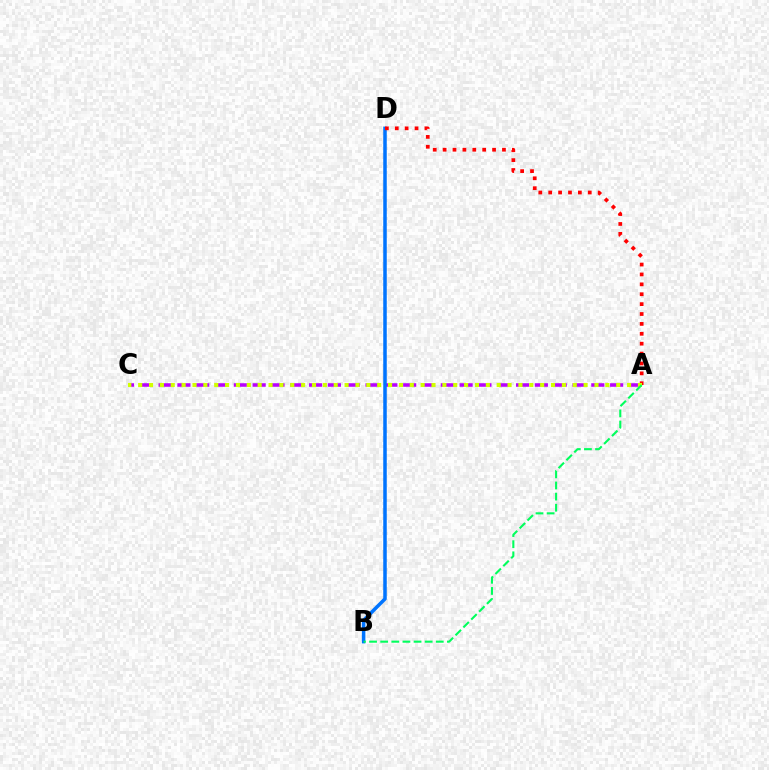{('A', 'C'): [{'color': '#b900ff', 'line_style': 'dashed', 'thickness': 2.56}, {'color': '#d1ff00', 'line_style': 'dotted', 'thickness': 2.95}], ('B', 'D'): [{'color': '#0074ff', 'line_style': 'solid', 'thickness': 2.53}], ('A', 'D'): [{'color': '#ff0000', 'line_style': 'dotted', 'thickness': 2.69}], ('A', 'B'): [{'color': '#00ff5c', 'line_style': 'dashed', 'thickness': 1.51}]}